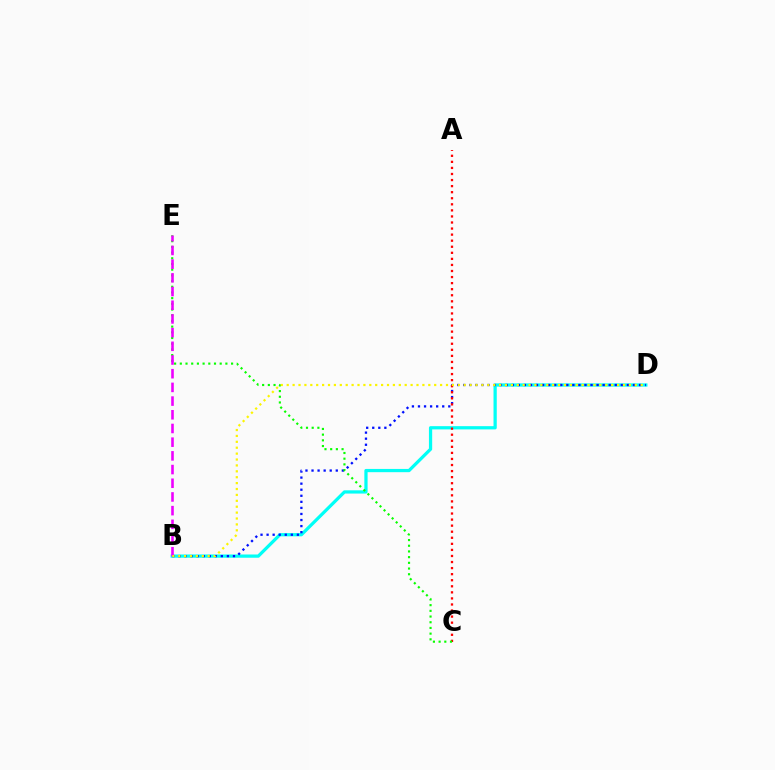{('B', 'D'): [{'color': '#00fff6', 'line_style': 'solid', 'thickness': 2.34}, {'color': '#0010ff', 'line_style': 'dotted', 'thickness': 1.65}, {'color': '#fcf500', 'line_style': 'dotted', 'thickness': 1.6}], ('A', 'C'): [{'color': '#ff0000', 'line_style': 'dotted', 'thickness': 1.65}], ('C', 'E'): [{'color': '#08ff00', 'line_style': 'dotted', 'thickness': 1.55}], ('B', 'E'): [{'color': '#ee00ff', 'line_style': 'dashed', 'thickness': 1.86}]}